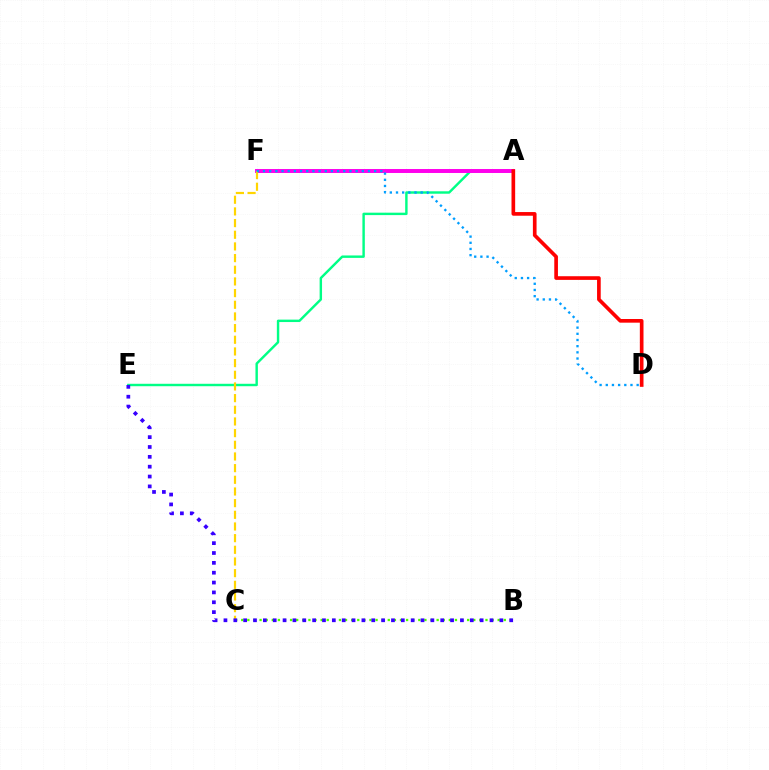{('B', 'C'): [{'color': '#4fff00', 'line_style': 'dotted', 'thickness': 1.66}], ('A', 'E'): [{'color': '#00ff86', 'line_style': 'solid', 'thickness': 1.75}], ('A', 'F'): [{'color': '#ff00ed', 'line_style': 'solid', 'thickness': 2.85}], ('C', 'F'): [{'color': '#ffd500', 'line_style': 'dashed', 'thickness': 1.59}], ('D', 'F'): [{'color': '#009eff', 'line_style': 'dotted', 'thickness': 1.68}], ('B', 'E'): [{'color': '#3700ff', 'line_style': 'dotted', 'thickness': 2.68}], ('A', 'D'): [{'color': '#ff0000', 'line_style': 'solid', 'thickness': 2.64}]}